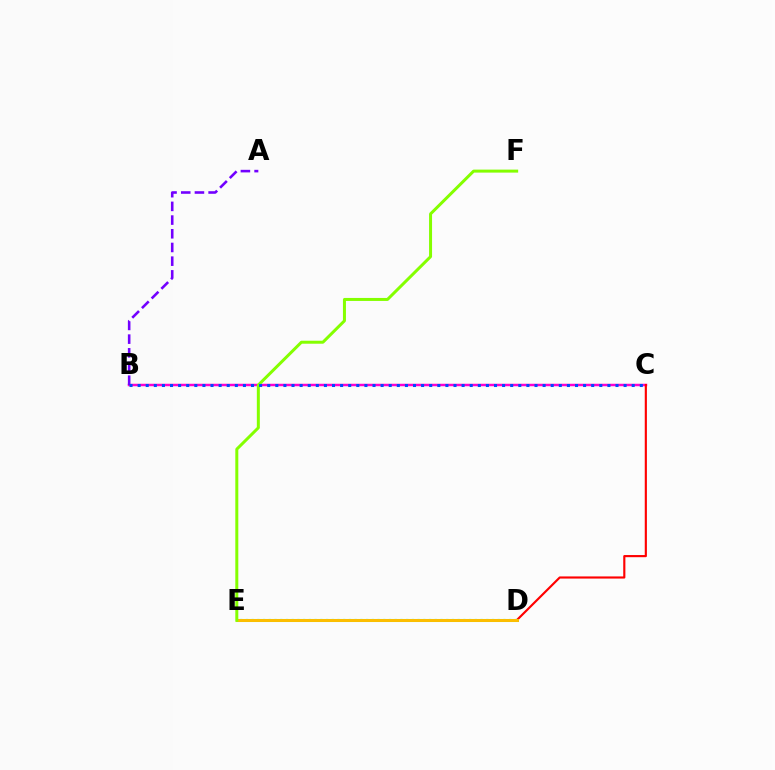{('B', 'C'): [{'color': '#ff00cf', 'line_style': 'solid', 'thickness': 1.79}, {'color': '#004bff', 'line_style': 'dotted', 'thickness': 2.2}], ('C', 'D'): [{'color': '#ff0000', 'line_style': 'solid', 'thickness': 1.55}], ('D', 'E'): [{'color': '#00ff39', 'line_style': 'solid', 'thickness': 2.18}, {'color': '#00fff6', 'line_style': 'dotted', 'thickness': 1.55}, {'color': '#ffbd00', 'line_style': 'solid', 'thickness': 2.13}], ('A', 'B'): [{'color': '#7200ff', 'line_style': 'dashed', 'thickness': 1.86}], ('E', 'F'): [{'color': '#84ff00', 'line_style': 'solid', 'thickness': 2.16}]}